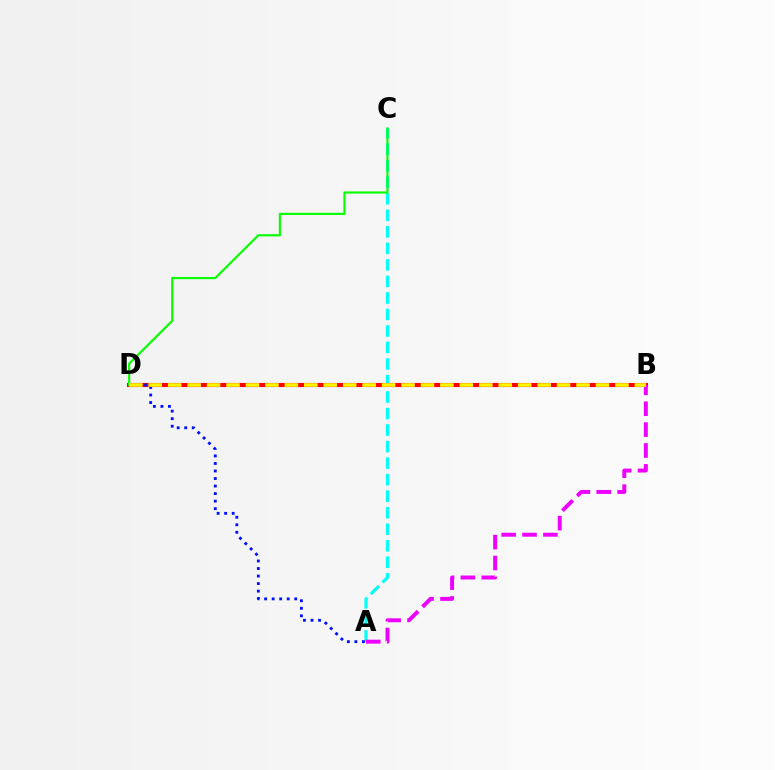{('A', 'C'): [{'color': '#00fff6', 'line_style': 'dashed', 'thickness': 2.24}], ('B', 'D'): [{'color': '#ff0000', 'line_style': 'solid', 'thickness': 2.95}, {'color': '#fcf500', 'line_style': 'dashed', 'thickness': 2.64}], ('A', 'B'): [{'color': '#ee00ff', 'line_style': 'dashed', 'thickness': 2.84}], ('A', 'D'): [{'color': '#0010ff', 'line_style': 'dotted', 'thickness': 2.05}], ('C', 'D'): [{'color': '#08ff00', 'line_style': 'solid', 'thickness': 1.56}]}